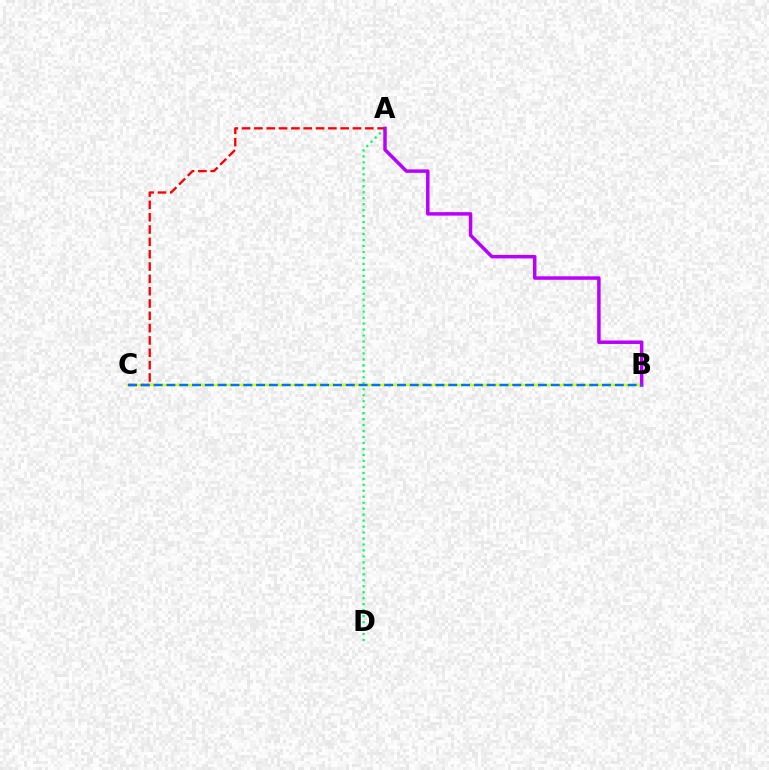{('A', 'D'): [{'color': '#00ff5c', 'line_style': 'dotted', 'thickness': 1.62}], ('B', 'C'): [{'color': '#d1ff00', 'line_style': 'solid', 'thickness': 1.8}, {'color': '#0074ff', 'line_style': 'dashed', 'thickness': 1.74}], ('A', 'C'): [{'color': '#ff0000', 'line_style': 'dashed', 'thickness': 1.67}], ('A', 'B'): [{'color': '#b900ff', 'line_style': 'solid', 'thickness': 2.51}]}